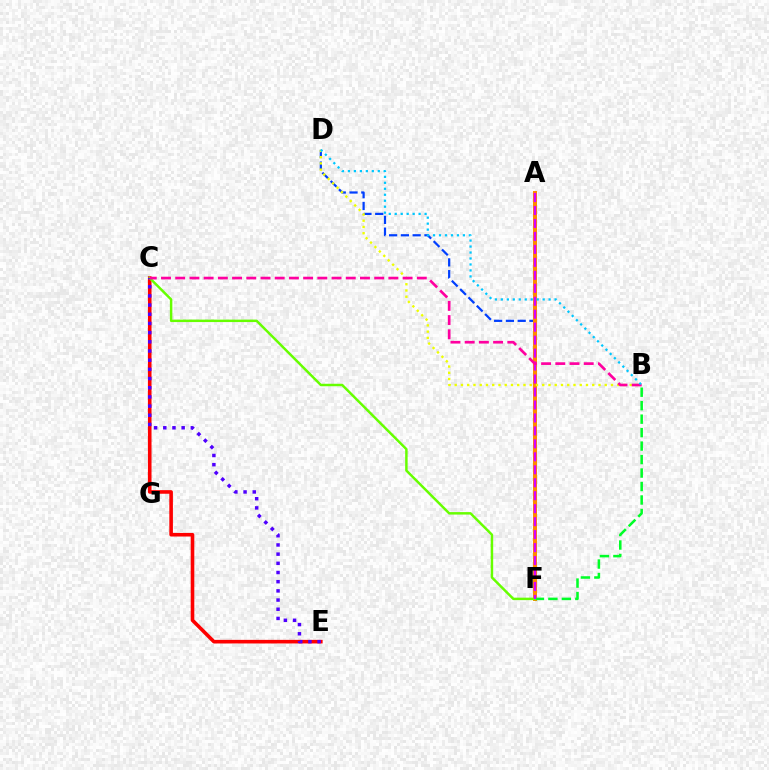{('A', 'F'): [{'color': '#00ffaf', 'line_style': 'solid', 'thickness': 2.52}, {'color': '#ff8800', 'line_style': 'solid', 'thickness': 2.89}, {'color': '#d600ff', 'line_style': 'dashed', 'thickness': 1.76}], ('D', 'F'): [{'color': '#003fff', 'line_style': 'dashed', 'thickness': 1.6}], ('B', 'D'): [{'color': '#eeff00', 'line_style': 'dotted', 'thickness': 1.7}, {'color': '#00c7ff', 'line_style': 'dotted', 'thickness': 1.62}], ('B', 'F'): [{'color': '#00ff27', 'line_style': 'dashed', 'thickness': 1.83}], ('C', 'E'): [{'color': '#ff0000', 'line_style': 'solid', 'thickness': 2.59}, {'color': '#4f00ff', 'line_style': 'dotted', 'thickness': 2.5}], ('C', 'F'): [{'color': '#66ff00', 'line_style': 'solid', 'thickness': 1.78}], ('B', 'C'): [{'color': '#ff00a0', 'line_style': 'dashed', 'thickness': 1.93}]}